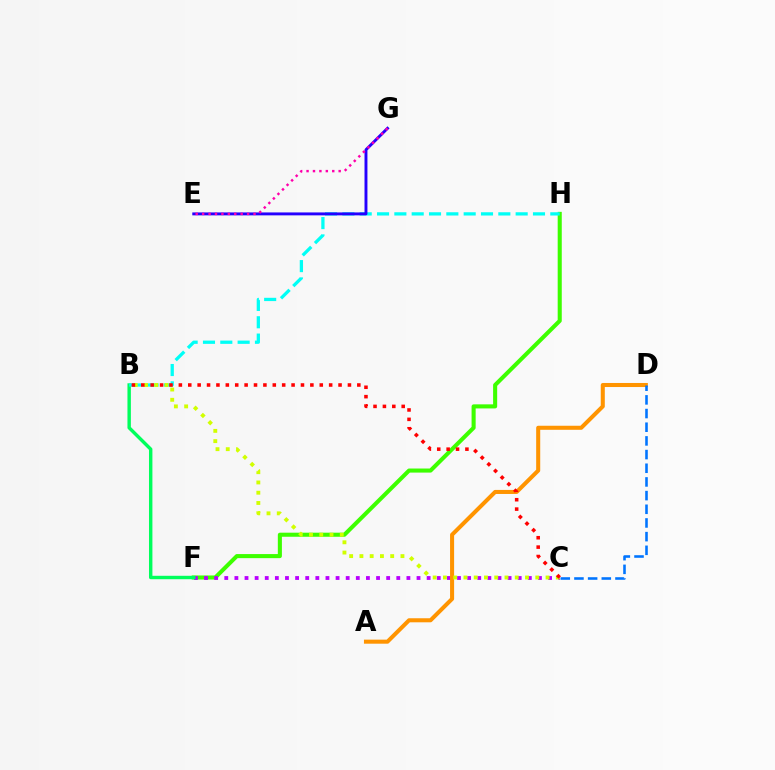{('F', 'H'): [{'color': '#3dff00', 'line_style': 'solid', 'thickness': 2.93}], ('C', 'F'): [{'color': '#b900ff', 'line_style': 'dotted', 'thickness': 2.75}], ('A', 'D'): [{'color': '#ff9400', 'line_style': 'solid', 'thickness': 2.91}], ('B', 'F'): [{'color': '#00ff5c', 'line_style': 'solid', 'thickness': 2.46}], ('B', 'H'): [{'color': '#00fff6', 'line_style': 'dashed', 'thickness': 2.35}], ('C', 'D'): [{'color': '#0074ff', 'line_style': 'dashed', 'thickness': 1.86}], ('E', 'G'): [{'color': '#2500ff', 'line_style': 'solid', 'thickness': 2.1}, {'color': '#ff00ac', 'line_style': 'dotted', 'thickness': 1.75}], ('B', 'C'): [{'color': '#d1ff00', 'line_style': 'dotted', 'thickness': 2.79}, {'color': '#ff0000', 'line_style': 'dotted', 'thickness': 2.55}]}